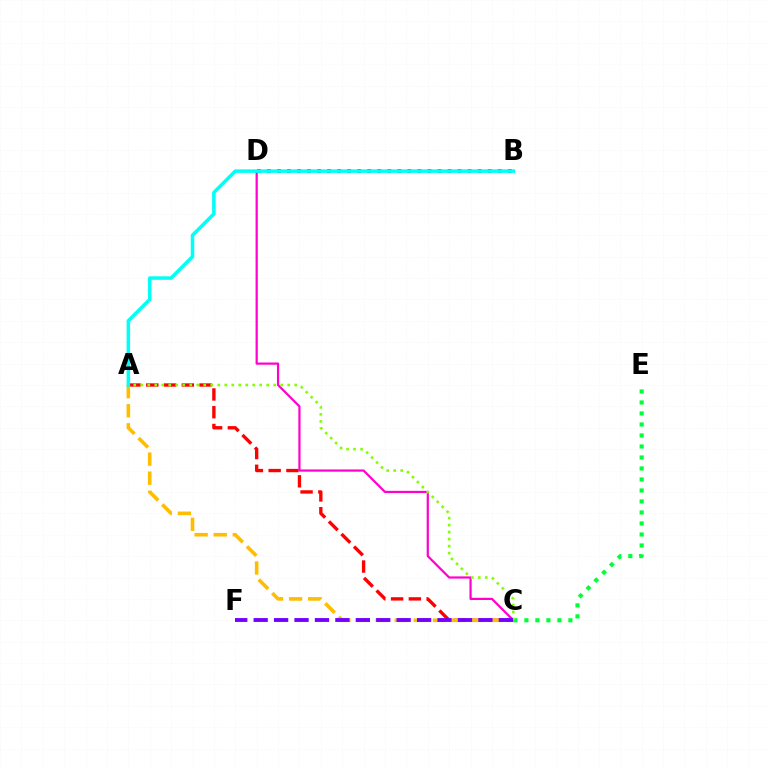{('B', 'D'): [{'color': '#004bff', 'line_style': 'dotted', 'thickness': 2.73}], ('A', 'C'): [{'color': '#ff0000', 'line_style': 'dashed', 'thickness': 2.41}, {'color': '#ffbd00', 'line_style': 'dashed', 'thickness': 2.59}, {'color': '#84ff00', 'line_style': 'dotted', 'thickness': 1.9}], ('C', 'D'): [{'color': '#ff00cf', 'line_style': 'solid', 'thickness': 1.59}], ('C', 'E'): [{'color': '#00ff39', 'line_style': 'dotted', 'thickness': 2.99}], ('C', 'F'): [{'color': '#7200ff', 'line_style': 'dashed', 'thickness': 2.78}], ('A', 'B'): [{'color': '#00fff6', 'line_style': 'solid', 'thickness': 2.53}]}